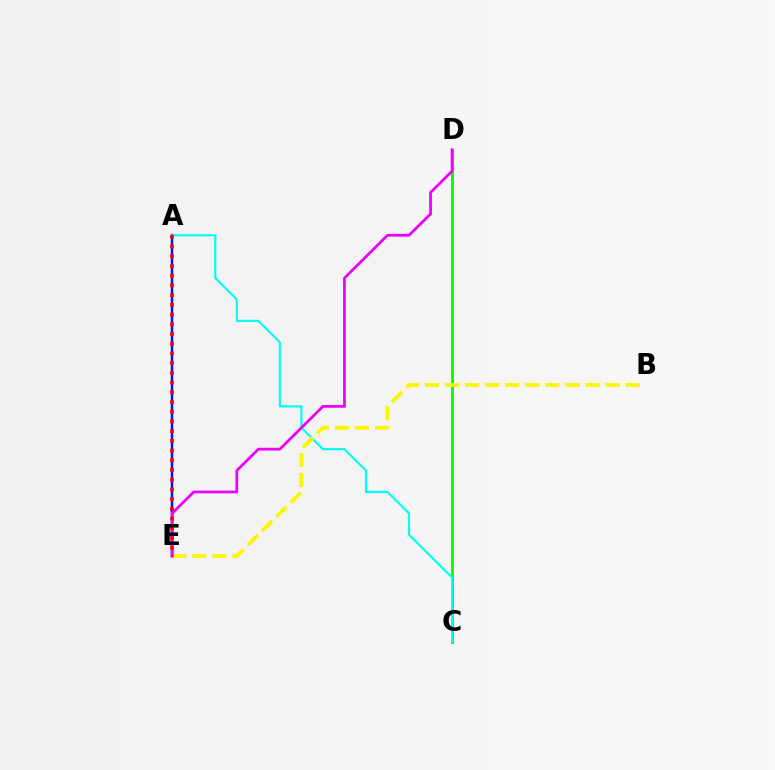{('C', 'D'): [{'color': '#08ff00', 'line_style': 'solid', 'thickness': 2.11}], ('A', 'E'): [{'color': '#0010ff', 'line_style': 'solid', 'thickness': 1.78}, {'color': '#ff0000', 'line_style': 'dotted', 'thickness': 2.64}], ('A', 'C'): [{'color': '#00fff6', 'line_style': 'solid', 'thickness': 1.56}], ('B', 'E'): [{'color': '#fcf500', 'line_style': 'dashed', 'thickness': 2.73}], ('D', 'E'): [{'color': '#ee00ff', 'line_style': 'solid', 'thickness': 1.99}]}